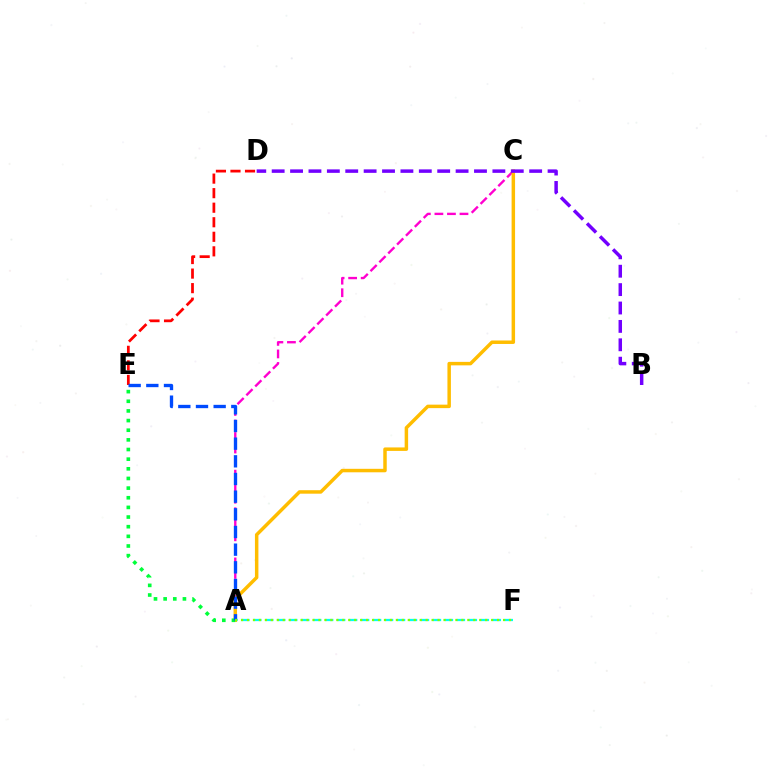{('A', 'C'): [{'color': '#ff00cf', 'line_style': 'dashed', 'thickness': 1.7}, {'color': '#ffbd00', 'line_style': 'solid', 'thickness': 2.5}], ('D', 'E'): [{'color': '#ff0000', 'line_style': 'dashed', 'thickness': 1.98}], ('A', 'F'): [{'color': '#00fff6', 'line_style': 'dashed', 'thickness': 1.63}, {'color': '#84ff00', 'line_style': 'dotted', 'thickness': 1.62}], ('A', 'E'): [{'color': '#00ff39', 'line_style': 'dotted', 'thickness': 2.62}, {'color': '#004bff', 'line_style': 'dashed', 'thickness': 2.4}], ('B', 'D'): [{'color': '#7200ff', 'line_style': 'dashed', 'thickness': 2.5}]}